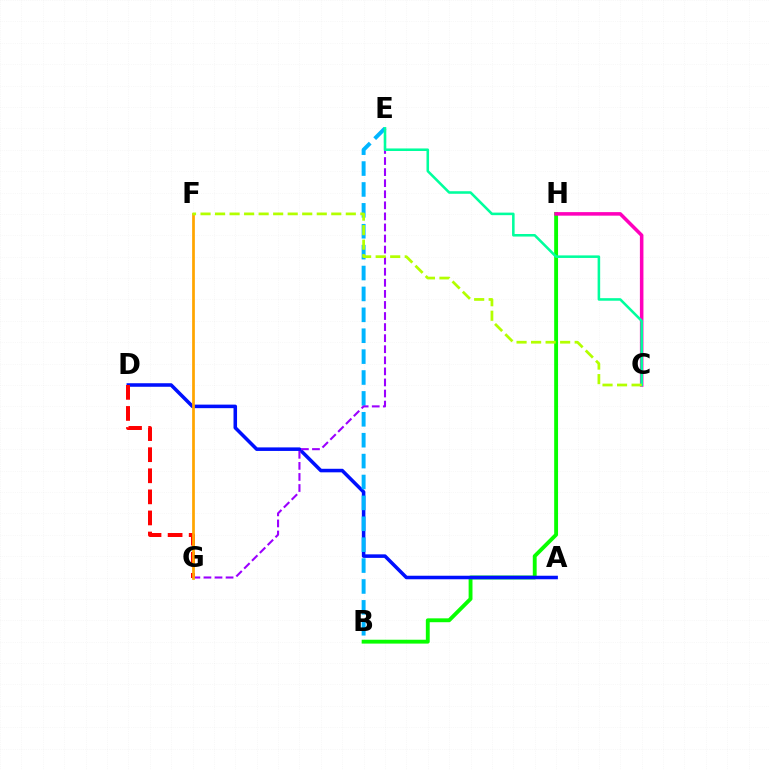{('B', 'H'): [{'color': '#08ff00', 'line_style': 'solid', 'thickness': 2.78}], ('A', 'D'): [{'color': '#0010ff', 'line_style': 'solid', 'thickness': 2.55}], ('B', 'E'): [{'color': '#00b5ff', 'line_style': 'dashed', 'thickness': 2.84}], ('D', 'G'): [{'color': '#ff0000', 'line_style': 'dashed', 'thickness': 2.86}], ('E', 'G'): [{'color': '#9b00ff', 'line_style': 'dashed', 'thickness': 1.5}], ('F', 'G'): [{'color': '#ffa500', 'line_style': 'solid', 'thickness': 1.97}], ('C', 'H'): [{'color': '#ff00bd', 'line_style': 'solid', 'thickness': 2.55}], ('C', 'E'): [{'color': '#00ff9d', 'line_style': 'solid', 'thickness': 1.84}], ('C', 'F'): [{'color': '#b3ff00', 'line_style': 'dashed', 'thickness': 1.97}]}